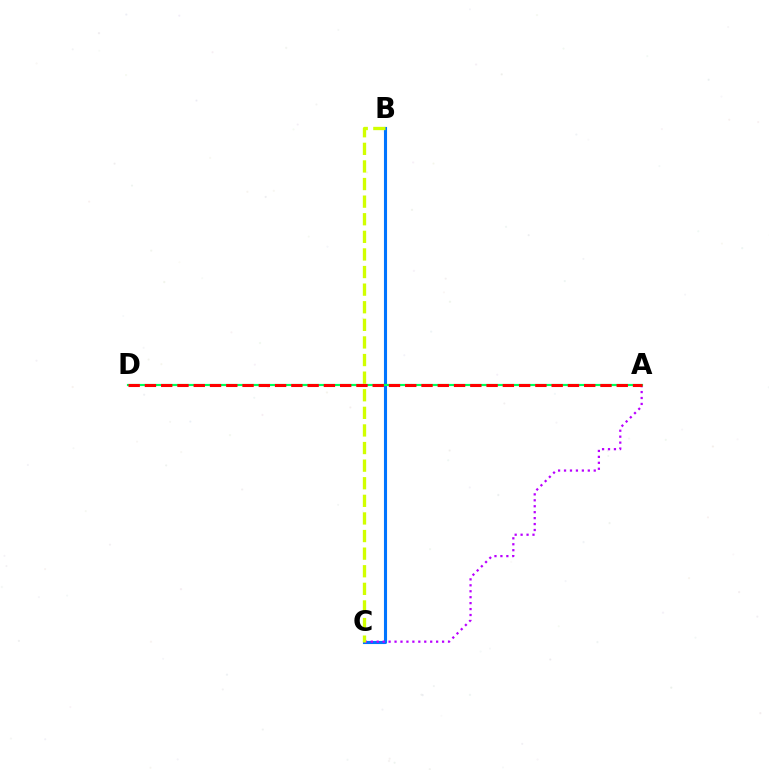{('B', 'C'): [{'color': '#0074ff', 'line_style': 'solid', 'thickness': 2.23}, {'color': '#d1ff00', 'line_style': 'dashed', 'thickness': 2.39}], ('A', 'C'): [{'color': '#b900ff', 'line_style': 'dotted', 'thickness': 1.61}], ('A', 'D'): [{'color': '#00ff5c', 'line_style': 'solid', 'thickness': 1.56}, {'color': '#ff0000', 'line_style': 'dashed', 'thickness': 2.21}]}